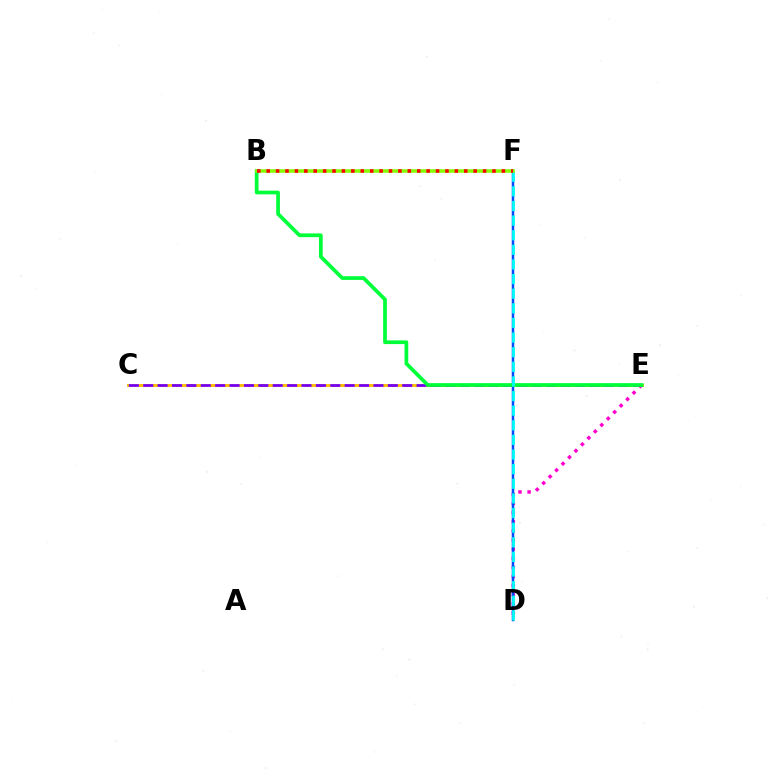{('C', 'E'): [{'color': '#ffbd00', 'line_style': 'solid', 'thickness': 2.08}, {'color': '#7200ff', 'line_style': 'dashed', 'thickness': 1.95}], ('D', 'E'): [{'color': '#ff00cf', 'line_style': 'dotted', 'thickness': 2.48}], ('D', 'F'): [{'color': '#004bff', 'line_style': 'solid', 'thickness': 1.79}, {'color': '#00fff6', 'line_style': 'dashed', 'thickness': 1.99}], ('B', 'E'): [{'color': '#00ff39', 'line_style': 'solid', 'thickness': 2.68}], ('B', 'F'): [{'color': '#84ff00', 'line_style': 'solid', 'thickness': 2.52}, {'color': '#ff0000', 'line_style': 'dotted', 'thickness': 2.56}]}